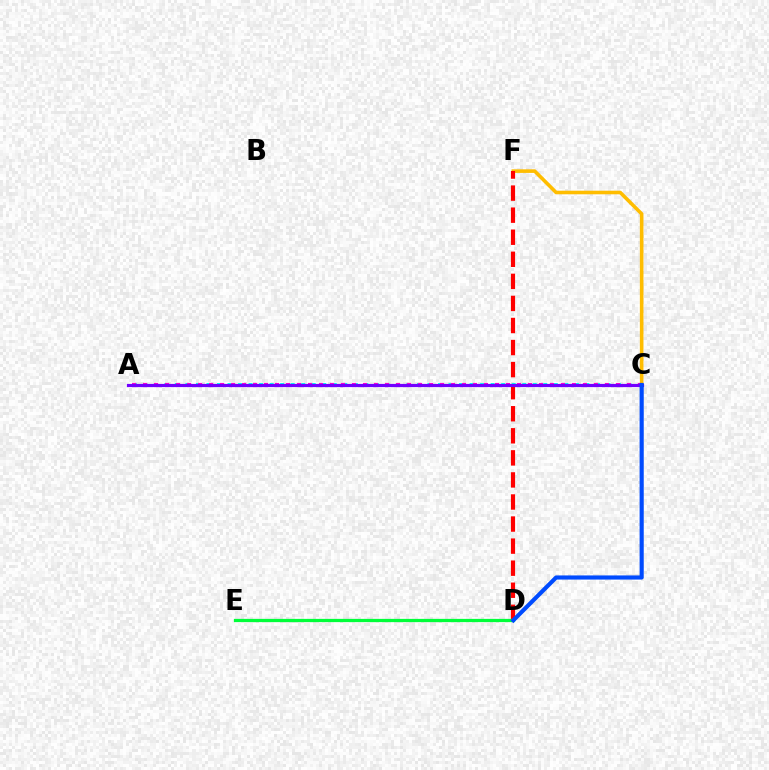{('C', 'F'): [{'color': '#ffbd00', 'line_style': 'solid', 'thickness': 2.59}], ('A', 'C'): [{'color': '#00fff6', 'line_style': 'dotted', 'thickness': 2.86}, {'color': '#ff00cf', 'line_style': 'dotted', 'thickness': 2.99}, {'color': '#84ff00', 'line_style': 'solid', 'thickness': 2.06}, {'color': '#7200ff', 'line_style': 'solid', 'thickness': 2.29}], ('D', 'F'): [{'color': '#ff0000', 'line_style': 'dashed', 'thickness': 3.0}], ('D', 'E'): [{'color': '#00ff39', 'line_style': 'solid', 'thickness': 2.34}], ('C', 'D'): [{'color': '#004bff', 'line_style': 'solid', 'thickness': 2.98}]}